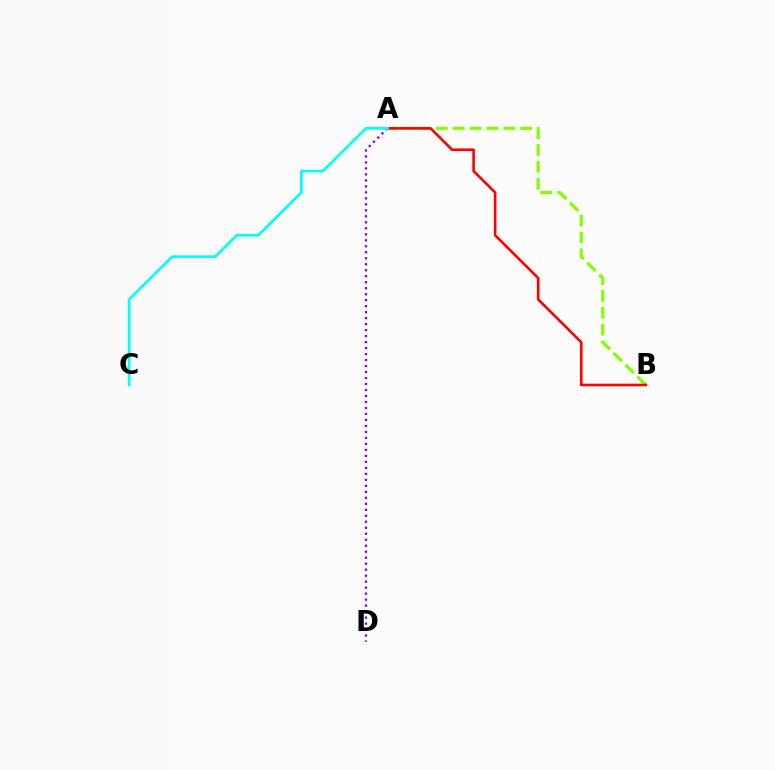{('A', 'B'): [{'color': '#84ff00', 'line_style': 'dashed', 'thickness': 2.29}, {'color': '#ff0000', 'line_style': 'solid', 'thickness': 1.87}], ('A', 'D'): [{'color': '#7200ff', 'line_style': 'dotted', 'thickness': 1.63}], ('A', 'C'): [{'color': '#00fff6', 'line_style': 'solid', 'thickness': 1.92}]}